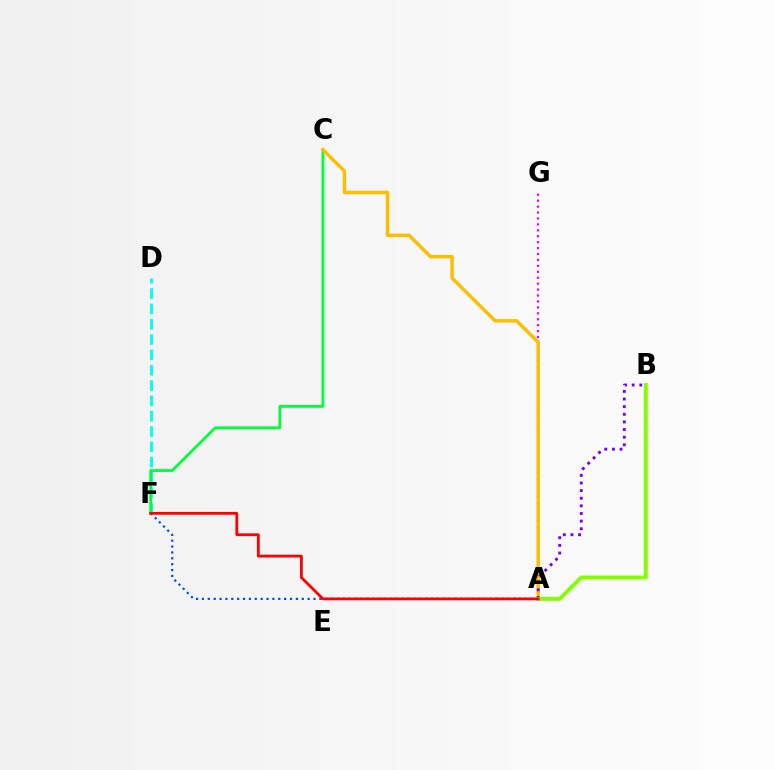{('D', 'F'): [{'color': '#00fff6', 'line_style': 'dashed', 'thickness': 2.08}], ('A', 'G'): [{'color': '#ff00cf', 'line_style': 'dotted', 'thickness': 1.61}], ('A', 'F'): [{'color': '#004bff', 'line_style': 'dotted', 'thickness': 1.6}, {'color': '#ff0000', 'line_style': 'solid', 'thickness': 2.0}], ('C', 'F'): [{'color': '#00ff39', 'line_style': 'solid', 'thickness': 2.01}], ('A', 'C'): [{'color': '#ffbd00', 'line_style': 'solid', 'thickness': 2.46}], ('A', 'B'): [{'color': '#7200ff', 'line_style': 'dotted', 'thickness': 2.07}, {'color': '#84ff00', 'line_style': 'solid', 'thickness': 2.79}]}